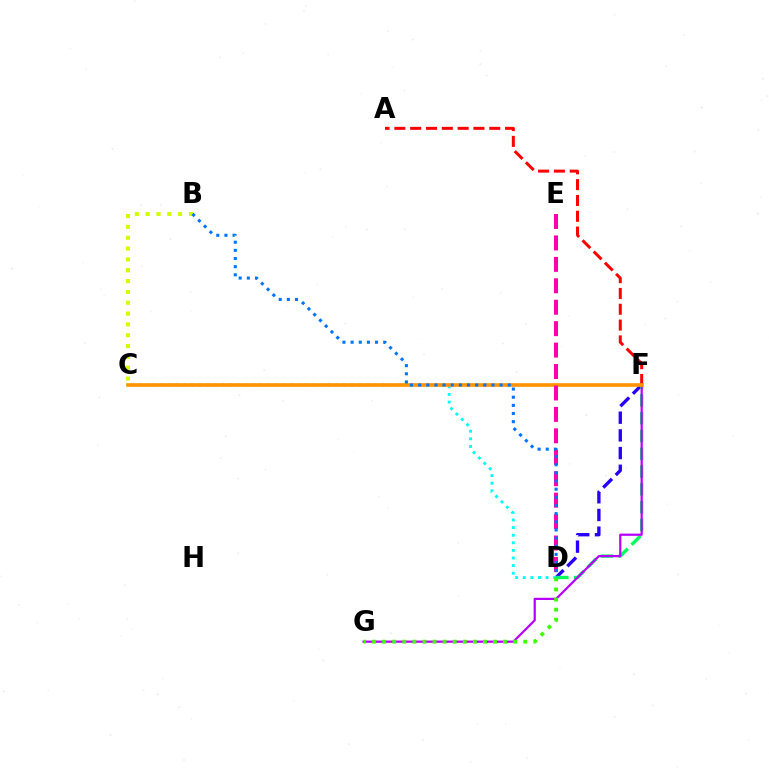{('D', 'F'): [{'color': '#2500ff', 'line_style': 'dashed', 'thickness': 2.4}, {'color': '#00ff5c', 'line_style': 'dashed', 'thickness': 2.42}], ('B', 'C'): [{'color': '#d1ff00', 'line_style': 'dotted', 'thickness': 2.94}], ('C', 'D'): [{'color': '#00fff6', 'line_style': 'dotted', 'thickness': 2.07}], ('F', 'G'): [{'color': '#b900ff', 'line_style': 'solid', 'thickness': 1.61}], ('A', 'F'): [{'color': '#ff0000', 'line_style': 'dashed', 'thickness': 2.15}], ('C', 'F'): [{'color': '#ff9400', 'line_style': 'solid', 'thickness': 2.63}], ('D', 'G'): [{'color': '#3dff00', 'line_style': 'dotted', 'thickness': 2.74}], ('D', 'E'): [{'color': '#ff00ac', 'line_style': 'dashed', 'thickness': 2.91}], ('B', 'D'): [{'color': '#0074ff', 'line_style': 'dotted', 'thickness': 2.21}]}